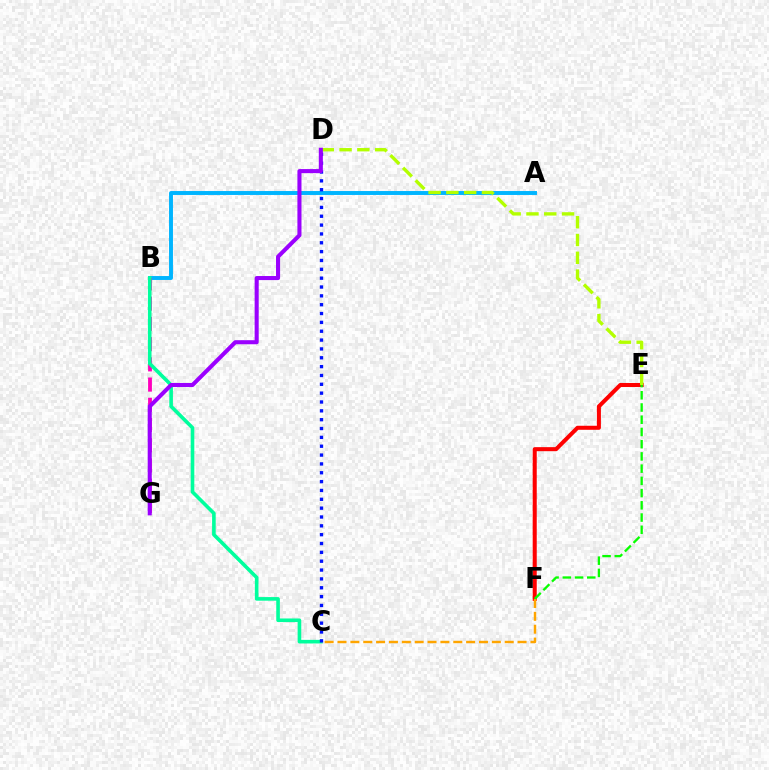{('A', 'B'): [{'color': '#00b5ff', 'line_style': 'solid', 'thickness': 2.82}], ('B', 'G'): [{'color': '#ff00bd', 'line_style': 'dashed', 'thickness': 2.75}], ('B', 'C'): [{'color': '#00ff9d', 'line_style': 'solid', 'thickness': 2.6}], ('E', 'F'): [{'color': '#ff0000', 'line_style': 'solid', 'thickness': 2.91}, {'color': '#08ff00', 'line_style': 'dashed', 'thickness': 1.66}], ('C', 'D'): [{'color': '#0010ff', 'line_style': 'dotted', 'thickness': 2.4}], ('D', 'E'): [{'color': '#b3ff00', 'line_style': 'dashed', 'thickness': 2.42}], ('D', 'G'): [{'color': '#9b00ff', 'line_style': 'solid', 'thickness': 2.93}], ('C', 'F'): [{'color': '#ffa500', 'line_style': 'dashed', 'thickness': 1.75}]}